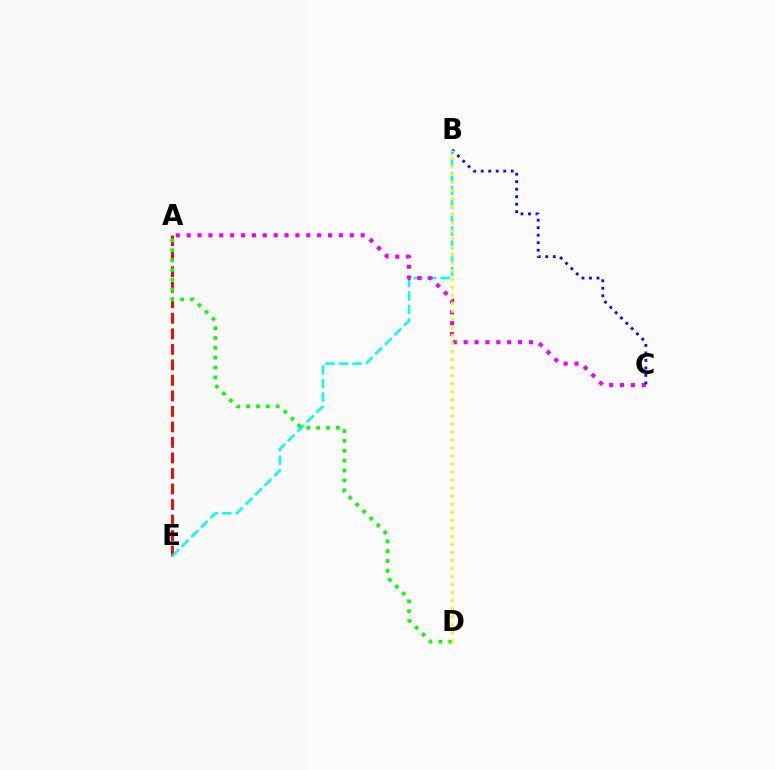{('A', 'E'): [{'color': '#ff0000', 'line_style': 'dashed', 'thickness': 2.11}], ('B', 'E'): [{'color': '#00fff6', 'line_style': 'dashed', 'thickness': 1.83}], ('A', 'C'): [{'color': '#ee00ff', 'line_style': 'dotted', 'thickness': 2.95}], ('B', 'C'): [{'color': '#0010ff', 'line_style': 'dotted', 'thickness': 2.04}], ('A', 'D'): [{'color': '#08ff00', 'line_style': 'dotted', 'thickness': 2.68}], ('B', 'D'): [{'color': '#fcf500', 'line_style': 'dotted', 'thickness': 2.18}]}